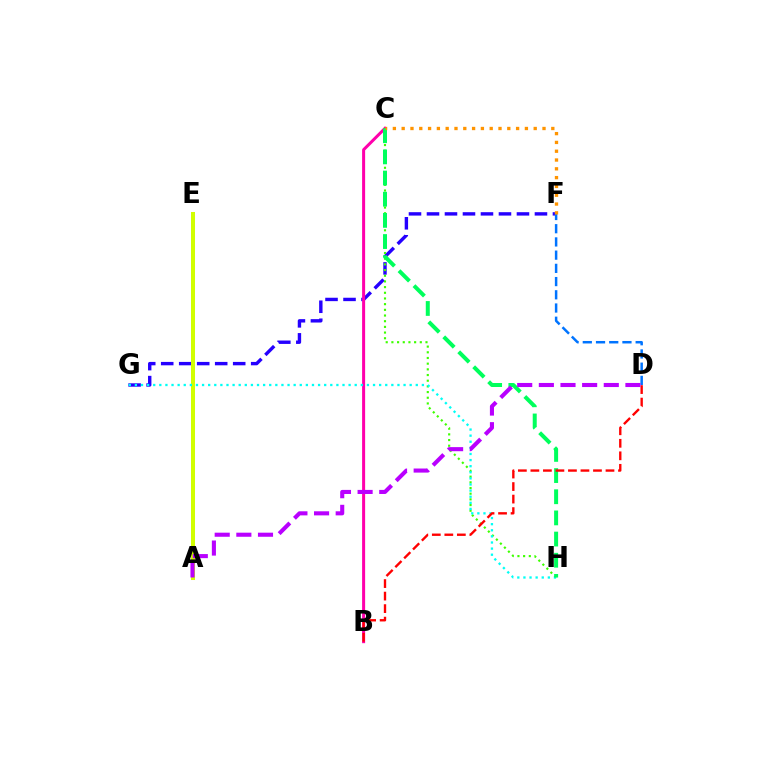{('F', 'G'): [{'color': '#2500ff', 'line_style': 'dashed', 'thickness': 2.44}], ('A', 'E'): [{'color': '#d1ff00', 'line_style': 'solid', 'thickness': 2.89}], ('B', 'C'): [{'color': '#ff00ac', 'line_style': 'solid', 'thickness': 2.17}], ('C', 'H'): [{'color': '#3dff00', 'line_style': 'dotted', 'thickness': 1.54}, {'color': '#00ff5c', 'line_style': 'dashed', 'thickness': 2.87}], ('G', 'H'): [{'color': '#00fff6', 'line_style': 'dotted', 'thickness': 1.66}], ('D', 'F'): [{'color': '#0074ff', 'line_style': 'dashed', 'thickness': 1.8}], ('B', 'D'): [{'color': '#ff0000', 'line_style': 'dashed', 'thickness': 1.7}], ('C', 'F'): [{'color': '#ff9400', 'line_style': 'dotted', 'thickness': 2.39}], ('A', 'D'): [{'color': '#b900ff', 'line_style': 'dashed', 'thickness': 2.94}]}